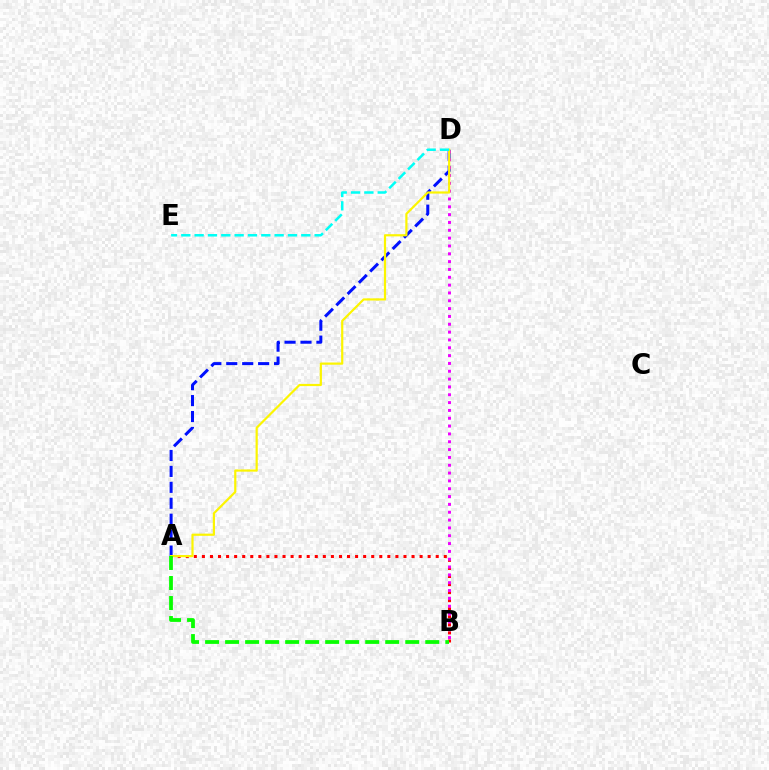{('A', 'B'): [{'color': '#ff0000', 'line_style': 'dotted', 'thickness': 2.19}, {'color': '#08ff00', 'line_style': 'dashed', 'thickness': 2.72}], ('A', 'D'): [{'color': '#0010ff', 'line_style': 'dashed', 'thickness': 2.16}, {'color': '#fcf500', 'line_style': 'solid', 'thickness': 1.58}], ('B', 'D'): [{'color': '#ee00ff', 'line_style': 'dotted', 'thickness': 2.13}], ('D', 'E'): [{'color': '#00fff6', 'line_style': 'dashed', 'thickness': 1.81}]}